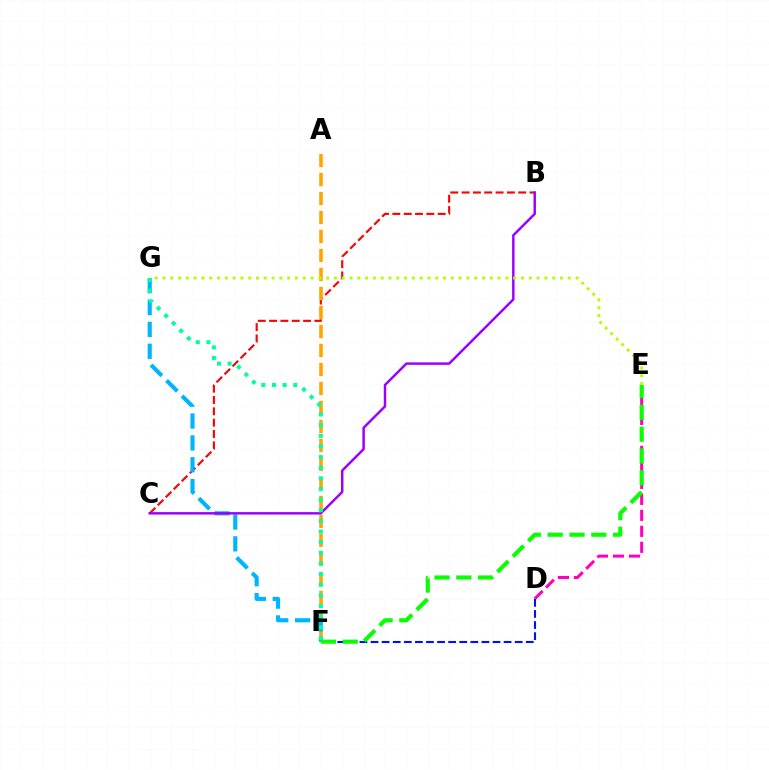{('B', 'C'): [{'color': '#ff0000', 'line_style': 'dashed', 'thickness': 1.54}, {'color': '#9b00ff', 'line_style': 'solid', 'thickness': 1.77}], ('D', 'E'): [{'color': '#ff00bd', 'line_style': 'dashed', 'thickness': 2.17}], ('A', 'F'): [{'color': '#ffa500', 'line_style': 'dashed', 'thickness': 2.58}], ('F', 'G'): [{'color': '#00b5ff', 'line_style': 'dashed', 'thickness': 2.97}, {'color': '#00ff9d', 'line_style': 'dotted', 'thickness': 2.89}], ('D', 'F'): [{'color': '#0010ff', 'line_style': 'dashed', 'thickness': 1.51}], ('E', 'F'): [{'color': '#08ff00', 'line_style': 'dashed', 'thickness': 2.96}], ('E', 'G'): [{'color': '#b3ff00', 'line_style': 'dotted', 'thickness': 2.12}]}